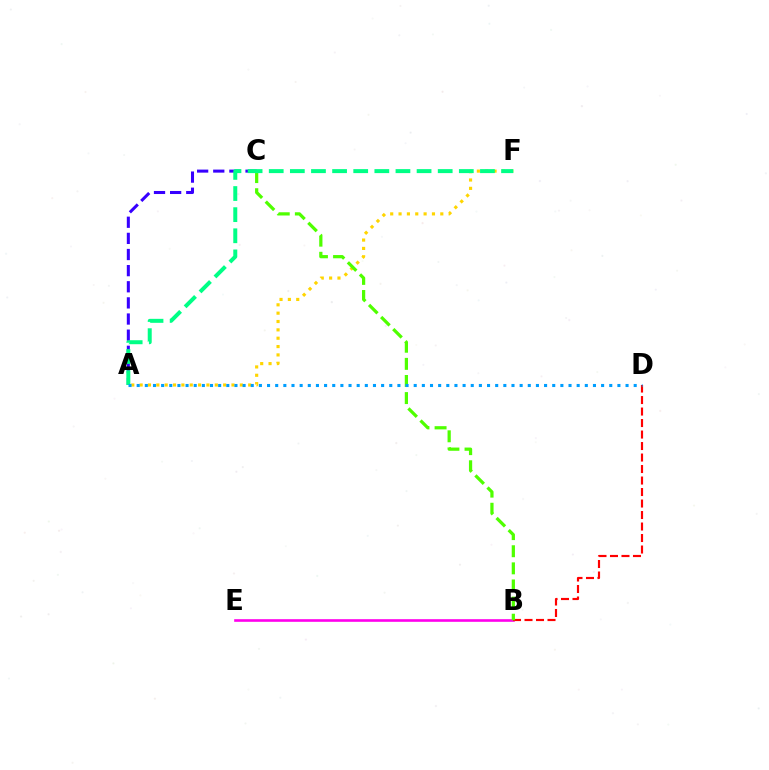{('A', 'F'): [{'color': '#ffd500', 'line_style': 'dotted', 'thickness': 2.27}, {'color': '#00ff86', 'line_style': 'dashed', 'thickness': 2.87}], ('A', 'C'): [{'color': '#3700ff', 'line_style': 'dashed', 'thickness': 2.19}], ('B', 'E'): [{'color': '#ff00ed', 'line_style': 'solid', 'thickness': 1.9}], ('B', 'D'): [{'color': '#ff0000', 'line_style': 'dashed', 'thickness': 1.56}], ('B', 'C'): [{'color': '#4fff00', 'line_style': 'dashed', 'thickness': 2.33}], ('A', 'D'): [{'color': '#009eff', 'line_style': 'dotted', 'thickness': 2.21}]}